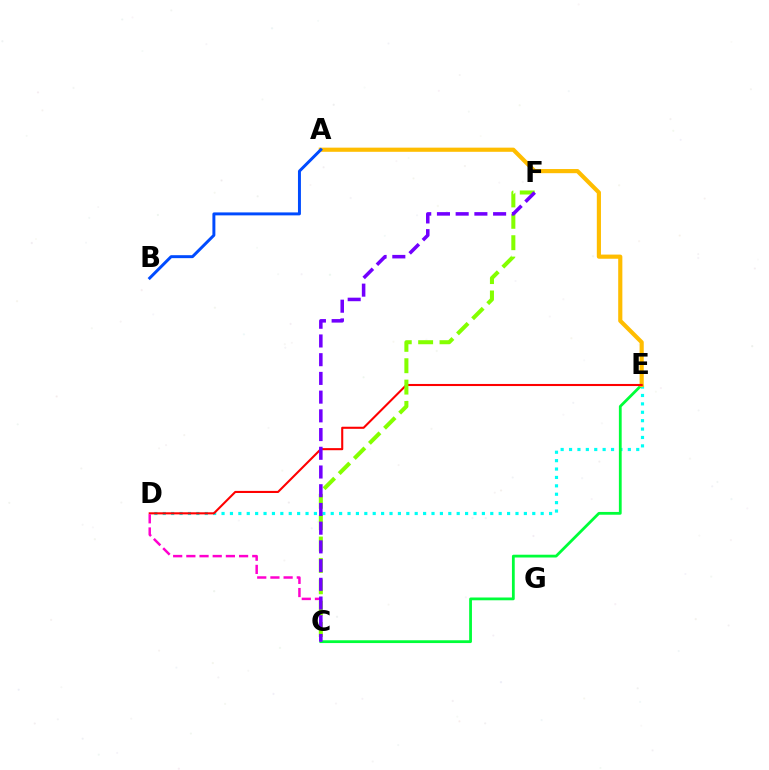{('D', 'E'): [{'color': '#00fff6', 'line_style': 'dotted', 'thickness': 2.28}, {'color': '#ff0000', 'line_style': 'solid', 'thickness': 1.5}], ('C', 'E'): [{'color': '#00ff39', 'line_style': 'solid', 'thickness': 2.01}], ('A', 'E'): [{'color': '#ffbd00', 'line_style': 'solid', 'thickness': 2.99}], ('C', 'D'): [{'color': '#ff00cf', 'line_style': 'dashed', 'thickness': 1.79}], ('A', 'B'): [{'color': '#004bff', 'line_style': 'solid', 'thickness': 2.13}], ('C', 'F'): [{'color': '#84ff00', 'line_style': 'dashed', 'thickness': 2.9}, {'color': '#7200ff', 'line_style': 'dashed', 'thickness': 2.54}]}